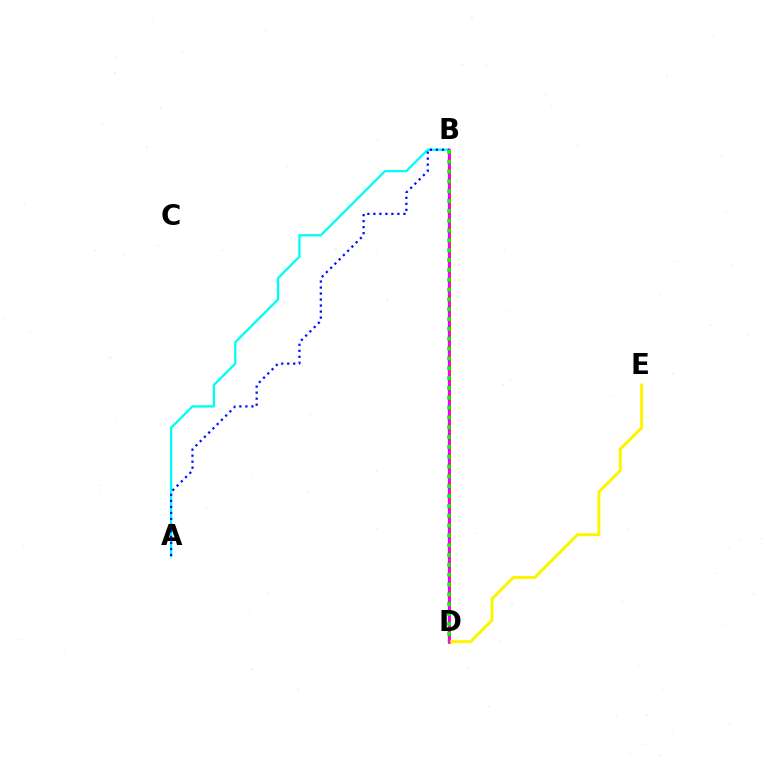{('B', 'D'): [{'color': '#ff0000', 'line_style': 'solid', 'thickness': 1.89}, {'color': '#ee00ff', 'line_style': 'solid', 'thickness': 1.65}, {'color': '#08ff00', 'line_style': 'dotted', 'thickness': 2.67}], ('D', 'E'): [{'color': '#fcf500', 'line_style': 'solid', 'thickness': 2.15}], ('A', 'B'): [{'color': '#00fff6', 'line_style': 'solid', 'thickness': 1.66}, {'color': '#0010ff', 'line_style': 'dotted', 'thickness': 1.63}]}